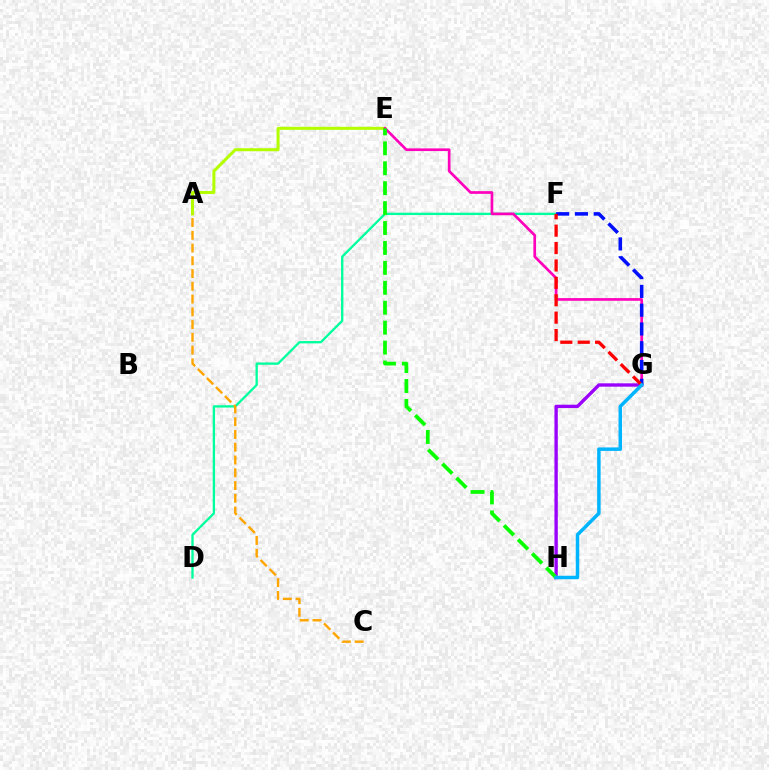{('D', 'F'): [{'color': '#00ff9d', 'line_style': 'solid', 'thickness': 1.67}], ('A', 'E'): [{'color': '#b3ff00', 'line_style': 'solid', 'thickness': 2.18}], ('A', 'C'): [{'color': '#ffa500', 'line_style': 'dashed', 'thickness': 1.73}], ('G', 'H'): [{'color': '#9b00ff', 'line_style': 'solid', 'thickness': 2.42}, {'color': '#00b5ff', 'line_style': 'solid', 'thickness': 2.51}], ('E', 'G'): [{'color': '#ff00bd', 'line_style': 'solid', 'thickness': 1.93}], ('E', 'H'): [{'color': '#08ff00', 'line_style': 'dashed', 'thickness': 2.71}], ('F', 'G'): [{'color': '#0010ff', 'line_style': 'dashed', 'thickness': 2.55}, {'color': '#ff0000', 'line_style': 'dashed', 'thickness': 2.36}]}